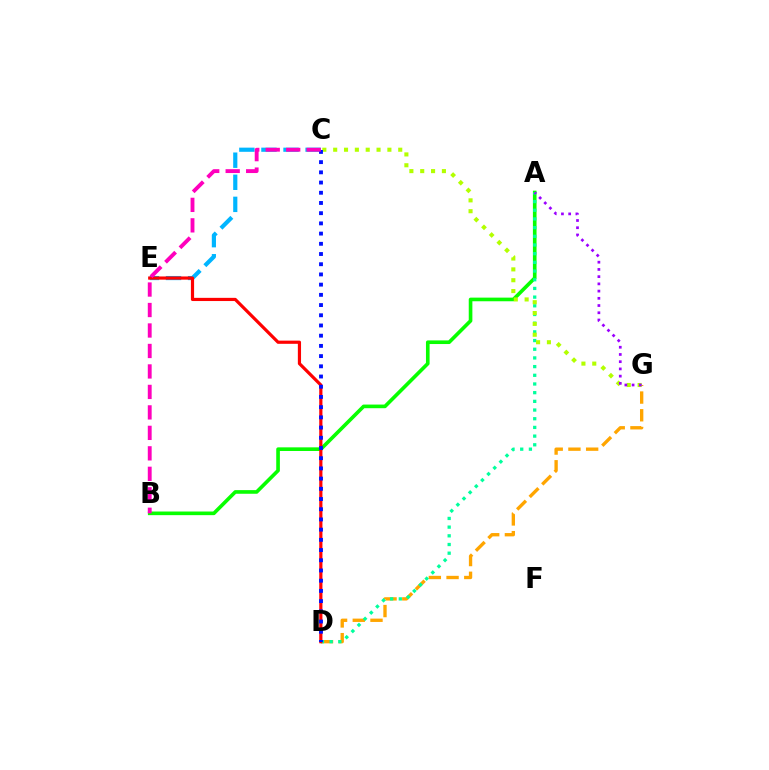{('A', 'B'): [{'color': '#08ff00', 'line_style': 'solid', 'thickness': 2.62}], ('C', 'E'): [{'color': '#00b5ff', 'line_style': 'dashed', 'thickness': 3.0}], ('D', 'G'): [{'color': '#ffa500', 'line_style': 'dashed', 'thickness': 2.41}], ('A', 'D'): [{'color': '#00ff9d', 'line_style': 'dotted', 'thickness': 2.36}], ('C', 'G'): [{'color': '#b3ff00', 'line_style': 'dotted', 'thickness': 2.95}], ('A', 'G'): [{'color': '#9b00ff', 'line_style': 'dotted', 'thickness': 1.96}], ('D', 'E'): [{'color': '#ff0000', 'line_style': 'solid', 'thickness': 2.3}], ('C', 'D'): [{'color': '#0010ff', 'line_style': 'dotted', 'thickness': 2.77}], ('B', 'C'): [{'color': '#ff00bd', 'line_style': 'dashed', 'thickness': 2.78}]}